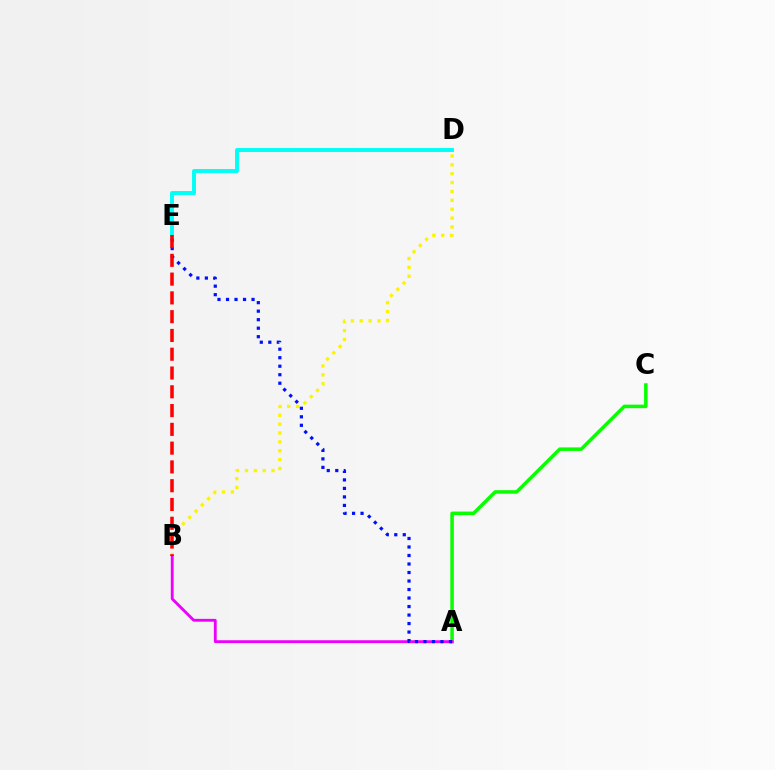{('B', 'D'): [{'color': '#fcf500', 'line_style': 'dotted', 'thickness': 2.41}], ('A', 'C'): [{'color': '#08ff00', 'line_style': 'solid', 'thickness': 2.53}], ('A', 'B'): [{'color': '#ee00ff', 'line_style': 'solid', 'thickness': 2.05}], ('A', 'E'): [{'color': '#0010ff', 'line_style': 'dotted', 'thickness': 2.31}], ('D', 'E'): [{'color': '#00fff6', 'line_style': 'solid', 'thickness': 2.81}], ('B', 'E'): [{'color': '#ff0000', 'line_style': 'dashed', 'thickness': 2.55}]}